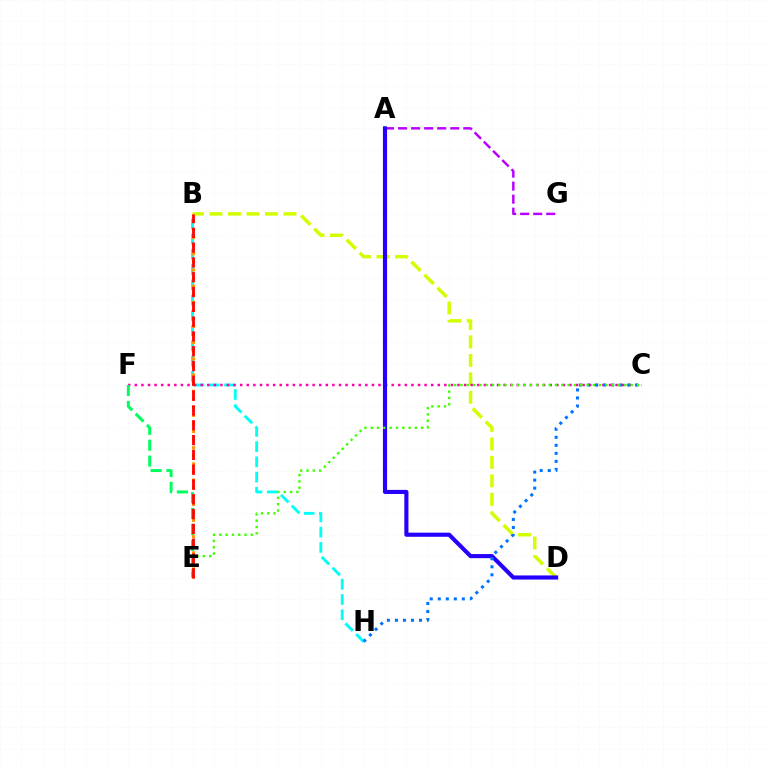{('A', 'G'): [{'color': '#b900ff', 'line_style': 'dashed', 'thickness': 1.77}], ('B', 'H'): [{'color': '#00fff6', 'line_style': 'dashed', 'thickness': 2.07}], ('B', 'D'): [{'color': '#d1ff00', 'line_style': 'dashed', 'thickness': 2.51}], ('B', 'E'): [{'color': '#ff9400', 'line_style': 'dotted', 'thickness': 2.19}, {'color': '#ff0000', 'line_style': 'dashed', 'thickness': 2.01}], ('C', 'F'): [{'color': '#ff00ac', 'line_style': 'dotted', 'thickness': 1.79}], ('E', 'F'): [{'color': '#00ff5c', 'line_style': 'dashed', 'thickness': 2.16}], ('A', 'D'): [{'color': '#2500ff', 'line_style': 'solid', 'thickness': 2.97}], ('C', 'H'): [{'color': '#0074ff', 'line_style': 'dotted', 'thickness': 2.18}], ('C', 'E'): [{'color': '#3dff00', 'line_style': 'dotted', 'thickness': 1.71}]}